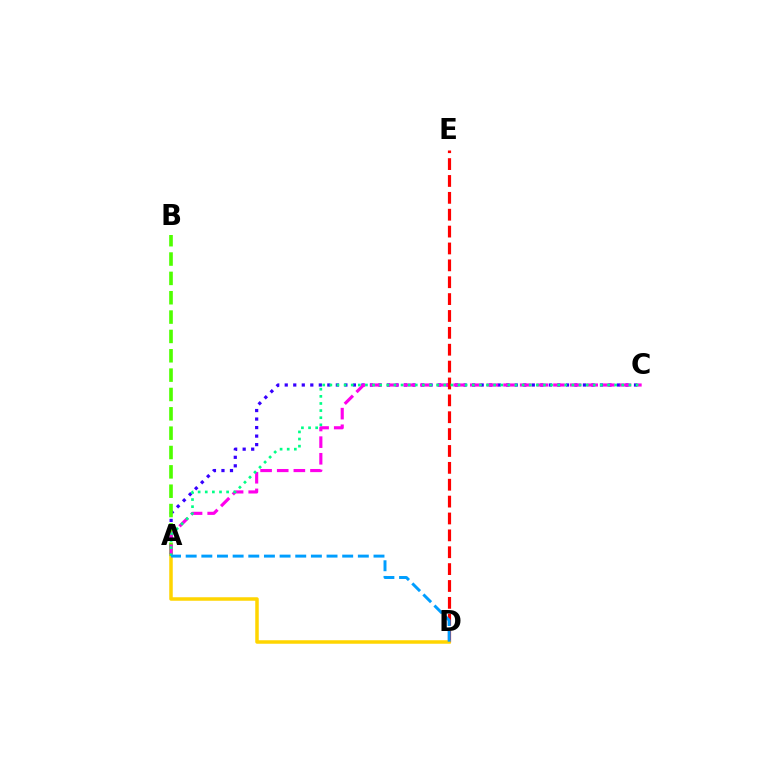{('A', 'C'): [{'color': '#3700ff', 'line_style': 'dotted', 'thickness': 2.31}, {'color': '#ff00ed', 'line_style': 'dashed', 'thickness': 2.26}, {'color': '#00ff86', 'line_style': 'dotted', 'thickness': 1.93}], ('A', 'B'): [{'color': '#4fff00', 'line_style': 'dashed', 'thickness': 2.63}], ('D', 'E'): [{'color': '#ff0000', 'line_style': 'dashed', 'thickness': 2.29}], ('A', 'D'): [{'color': '#ffd500', 'line_style': 'solid', 'thickness': 2.52}, {'color': '#009eff', 'line_style': 'dashed', 'thickness': 2.13}]}